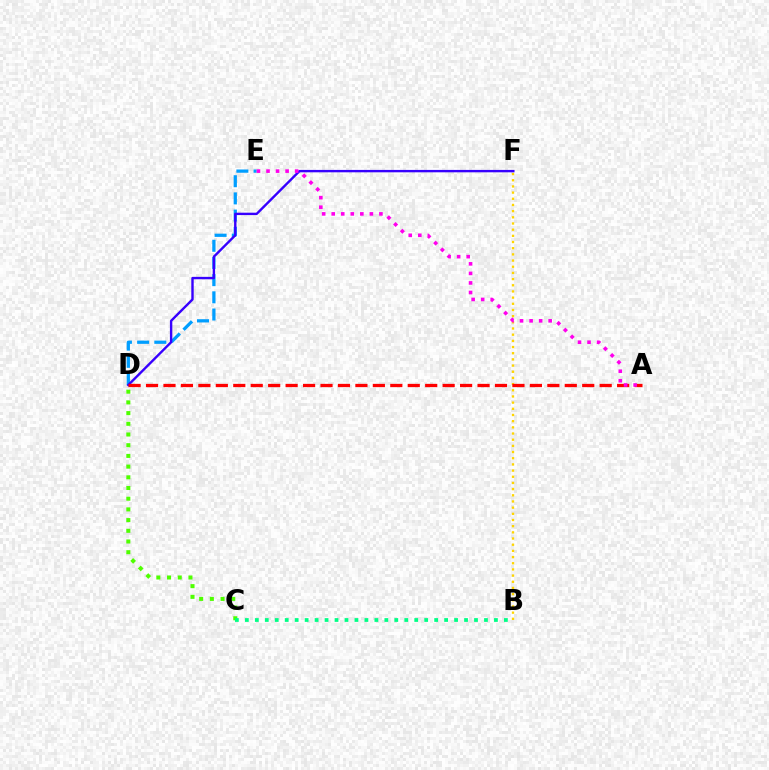{('B', 'F'): [{'color': '#ffd500', 'line_style': 'dotted', 'thickness': 1.68}], ('C', 'D'): [{'color': '#4fff00', 'line_style': 'dotted', 'thickness': 2.91}], ('D', 'E'): [{'color': '#009eff', 'line_style': 'dashed', 'thickness': 2.34}], ('D', 'F'): [{'color': '#3700ff', 'line_style': 'solid', 'thickness': 1.72}], ('A', 'D'): [{'color': '#ff0000', 'line_style': 'dashed', 'thickness': 2.37}], ('B', 'C'): [{'color': '#00ff86', 'line_style': 'dotted', 'thickness': 2.71}], ('A', 'E'): [{'color': '#ff00ed', 'line_style': 'dotted', 'thickness': 2.59}]}